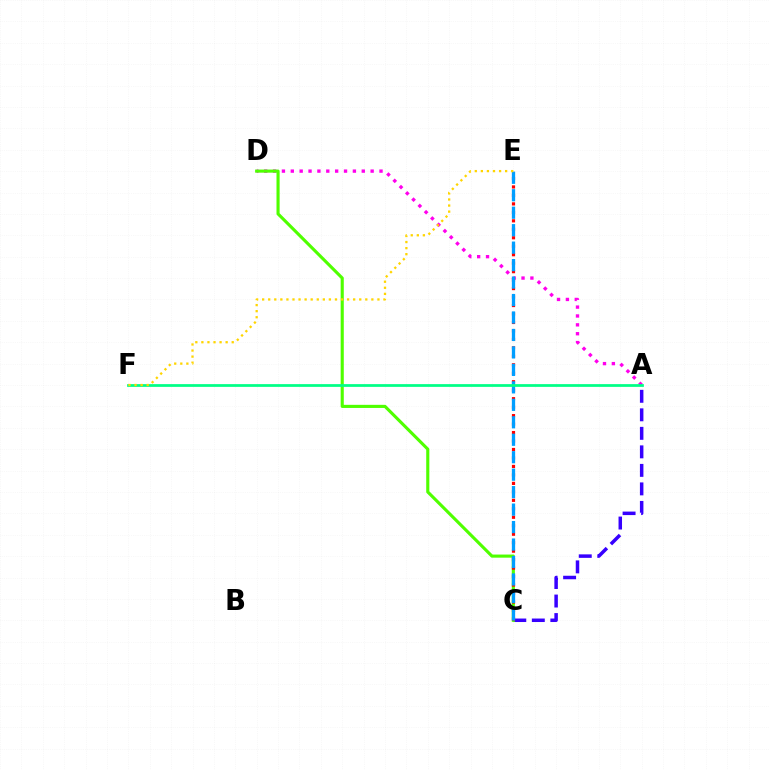{('A', 'C'): [{'color': '#3700ff', 'line_style': 'dashed', 'thickness': 2.52}], ('A', 'D'): [{'color': '#ff00ed', 'line_style': 'dotted', 'thickness': 2.41}], ('C', 'D'): [{'color': '#4fff00', 'line_style': 'solid', 'thickness': 2.24}], ('C', 'E'): [{'color': '#ff0000', 'line_style': 'dotted', 'thickness': 2.3}, {'color': '#009eff', 'line_style': 'dashed', 'thickness': 2.37}], ('A', 'F'): [{'color': '#00ff86', 'line_style': 'solid', 'thickness': 1.98}], ('E', 'F'): [{'color': '#ffd500', 'line_style': 'dotted', 'thickness': 1.65}]}